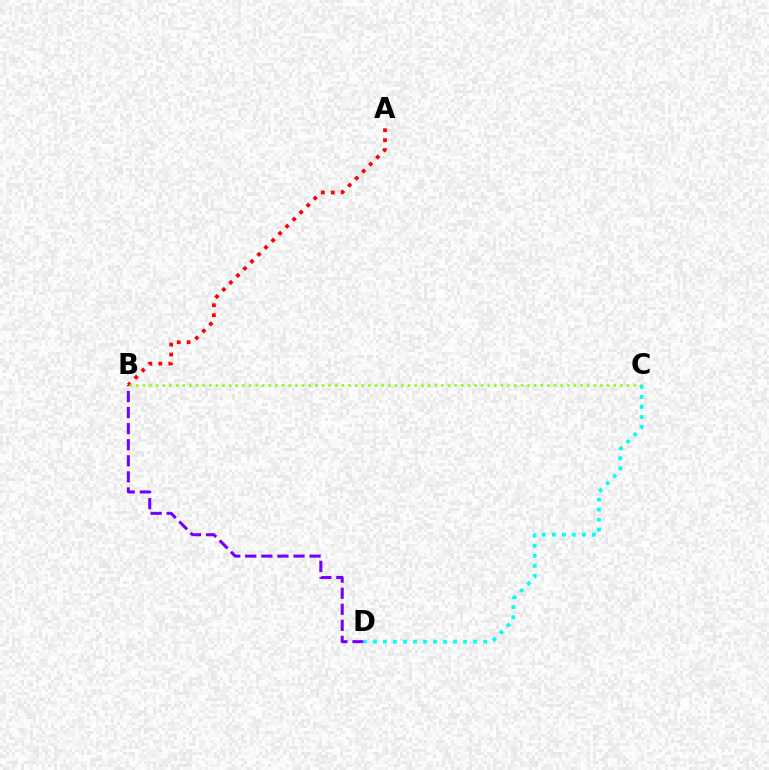{('B', 'D'): [{'color': '#7200ff', 'line_style': 'dashed', 'thickness': 2.18}], ('A', 'B'): [{'color': '#ff0000', 'line_style': 'dotted', 'thickness': 2.7}], ('B', 'C'): [{'color': '#84ff00', 'line_style': 'dotted', 'thickness': 1.8}], ('C', 'D'): [{'color': '#00fff6', 'line_style': 'dotted', 'thickness': 2.73}]}